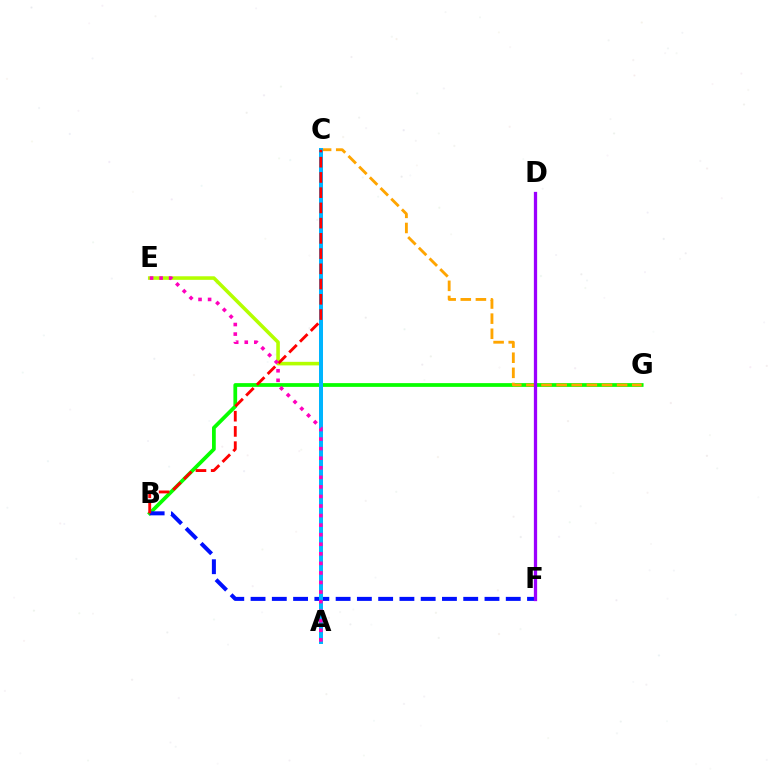{('A', 'C'): [{'color': '#00ff9d', 'line_style': 'solid', 'thickness': 2.06}, {'color': '#00b5ff', 'line_style': 'solid', 'thickness': 2.87}], ('A', 'E'): [{'color': '#b3ff00', 'line_style': 'solid', 'thickness': 2.57}, {'color': '#ff00bd', 'line_style': 'dotted', 'thickness': 2.6}], ('B', 'G'): [{'color': '#08ff00', 'line_style': 'solid', 'thickness': 2.7}], ('B', 'F'): [{'color': '#0010ff', 'line_style': 'dashed', 'thickness': 2.89}], ('C', 'G'): [{'color': '#ffa500', 'line_style': 'dashed', 'thickness': 2.05}], ('B', 'C'): [{'color': '#ff0000', 'line_style': 'dashed', 'thickness': 2.07}], ('D', 'F'): [{'color': '#9b00ff', 'line_style': 'solid', 'thickness': 2.36}]}